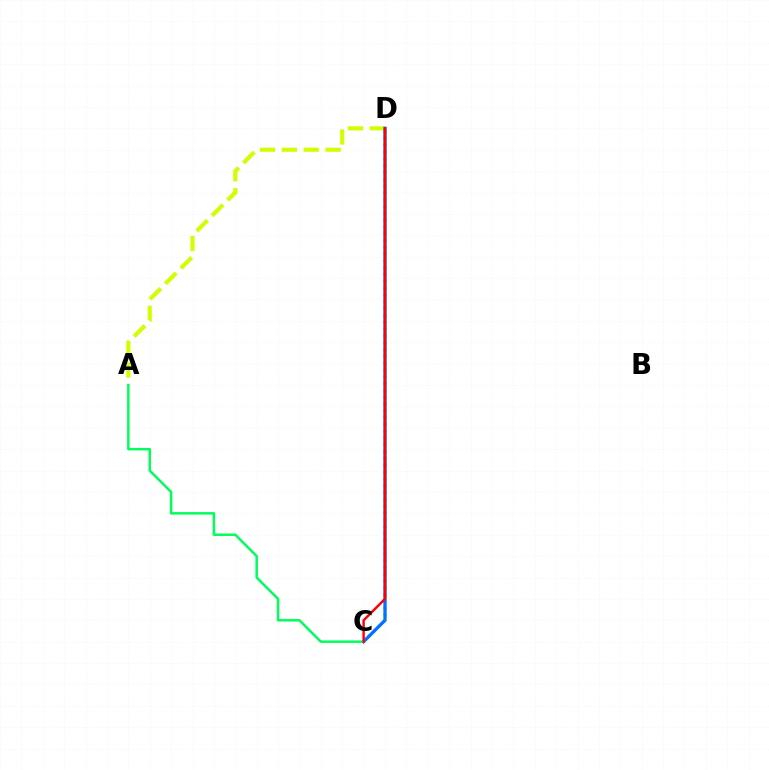{('A', 'D'): [{'color': '#d1ff00', 'line_style': 'dashed', 'thickness': 2.97}], ('C', 'D'): [{'color': '#b900ff', 'line_style': 'dotted', 'thickness': 1.85}, {'color': '#0074ff', 'line_style': 'solid', 'thickness': 2.37}, {'color': '#ff0000', 'line_style': 'solid', 'thickness': 1.74}], ('A', 'C'): [{'color': '#00ff5c', 'line_style': 'solid', 'thickness': 1.8}]}